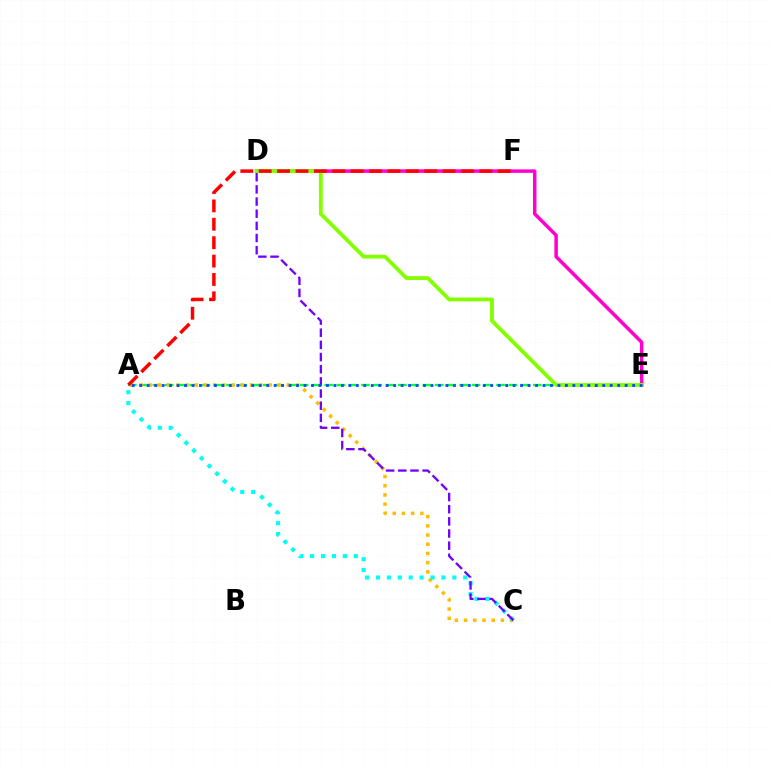{('D', 'E'): [{'color': '#ff00cf', 'line_style': 'solid', 'thickness': 2.51}, {'color': '#84ff00', 'line_style': 'solid', 'thickness': 2.75}], ('A', 'E'): [{'color': '#00ff39', 'line_style': 'dashed', 'thickness': 1.67}, {'color': '#004bff', 'line_style': 'dotted', 'thickness': 2.03}], ('A', 'C'): [{'color': '#ffbd00', 'line_style': 'dotted', 'thickness': 2.5}, {'color': '#00fff6', 'line_style': 'dotted', 'thickness': 2.96}], ('A', 'F'): [{'color': '#ff0000', 'line_style': 'dashed', 'thickness': 2.5}], ('C', 'D'): [{'color': '#7200ff', 'line_style': 'dashed', 'thickness': 1.65}]}